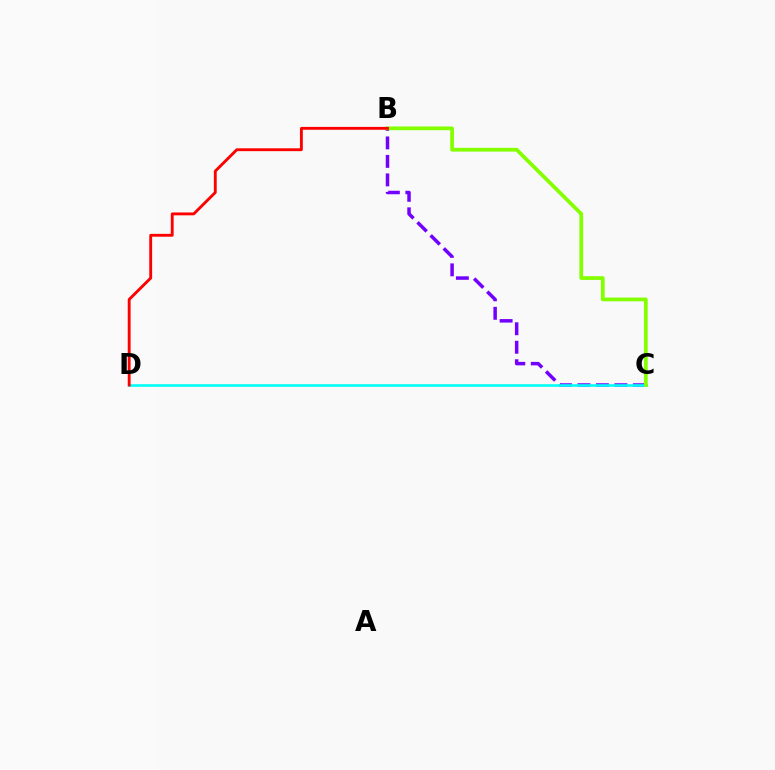{('B', 'C'): [{'color': '#7200ff', 'line_style': 'dashed', 'thickness': 2.51}, {'color': '#84ff00', 'line_style': 'solid', 'thickness': 2.7}], ('C', 'D'): [{'color': '#00fff6', 'line_style': 'solid', 'thickness': 1.88}], ('B', 'D'): [{'color': '#ff0000', 'line_style': 'solid', 'thickness': 2.06}]}